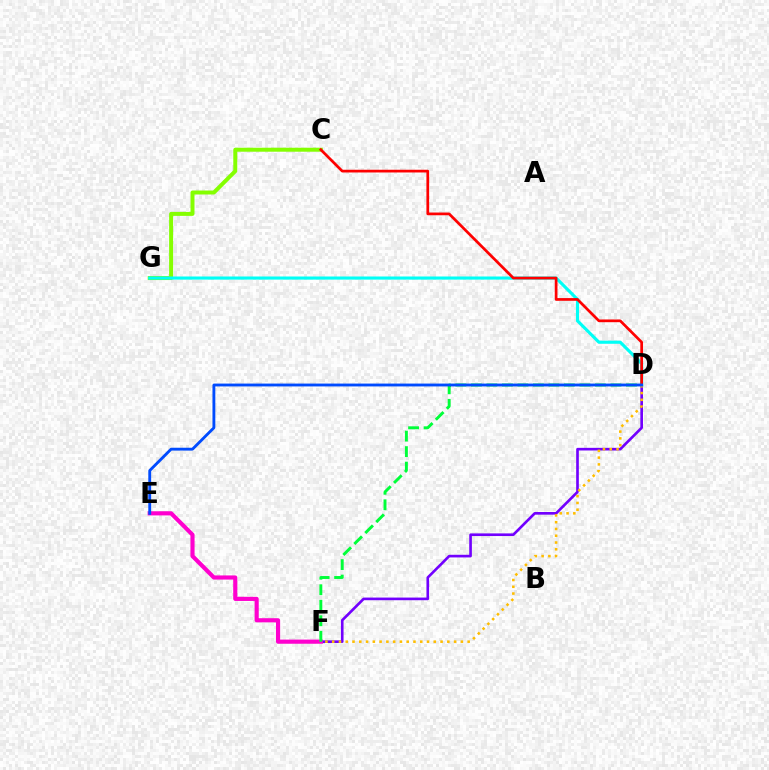{('D', 'F'): [{'color': '#7200ff', 'line_style': 'solid', 'thickness': 1.91}, {'color': '#ffbd00', 'line_style': 'dotted', 'thickness': 1.84}, {'color': '#00ff39', 'line_style': 'dashed', 'thickness': 2.11}], ('C', 'G'): [{'color': '#84ff00', 'line_style': 'solid', 'thickness': 2.87}], ('D', 'G'): [{'color': '#00fff6', 'line_style': 'solid', 'thickness': 2.24}], ('C', 'D'): [{'color': '#ff0000', 'line_style': 'solid', 'thickness': 1.96}], ('E', 'F'): [{'color': '#ff00cf', 'line_style': 'solid', 'thickness': 2.98}], ('D', 'E'): [{'color': '#004bff', 'line_style': 'solid', 'thickness': 2.05}]}